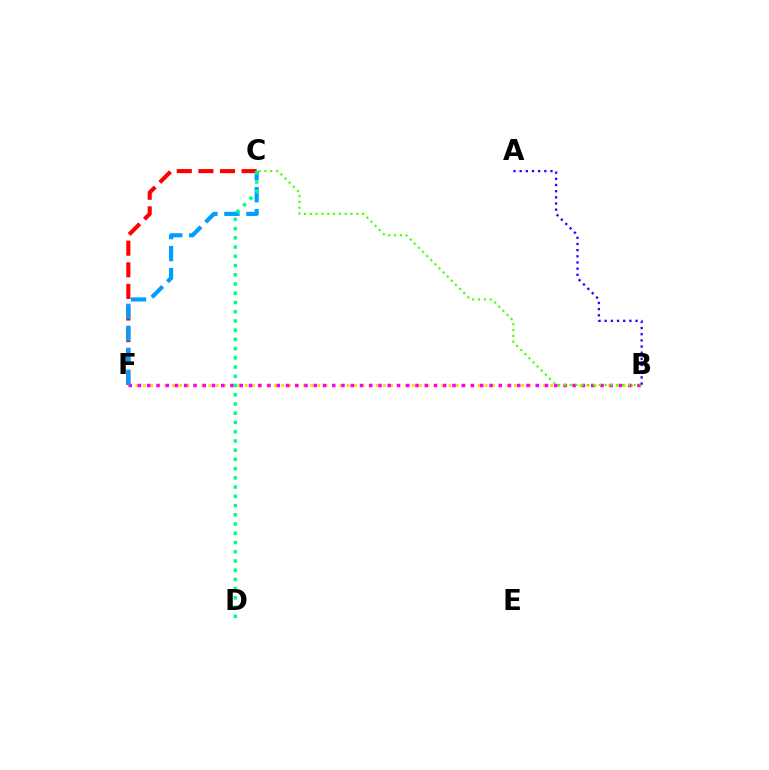{('C', 'F'): [{'color': '#ff0000', 'line_style': 'dashed', 'thickness': 2.93}, {'color': '#009eff', 'line_style': 'dashed', 'thickness': 2.99}], ('B', 'F'): [{'color': '#ffd500', 'line_style': 'dotted', 'thickness': 1.98}, {'color': '#ff00ed', 'line_style': 'dotted', 'thickness': 2.51}], ('B', 'C'): [{'color': '#4fff00', 'line_style': 'dotted', 'thickness': 1.58}], ('A', 'B'): [{'color': '#3700ff', 'line_style': 'dotted', 'thickness': 1.68}], ('C', 'D'): [{'color': '#00ff86', 'line_style': 'dotted', 'thickness': 2.51}]}